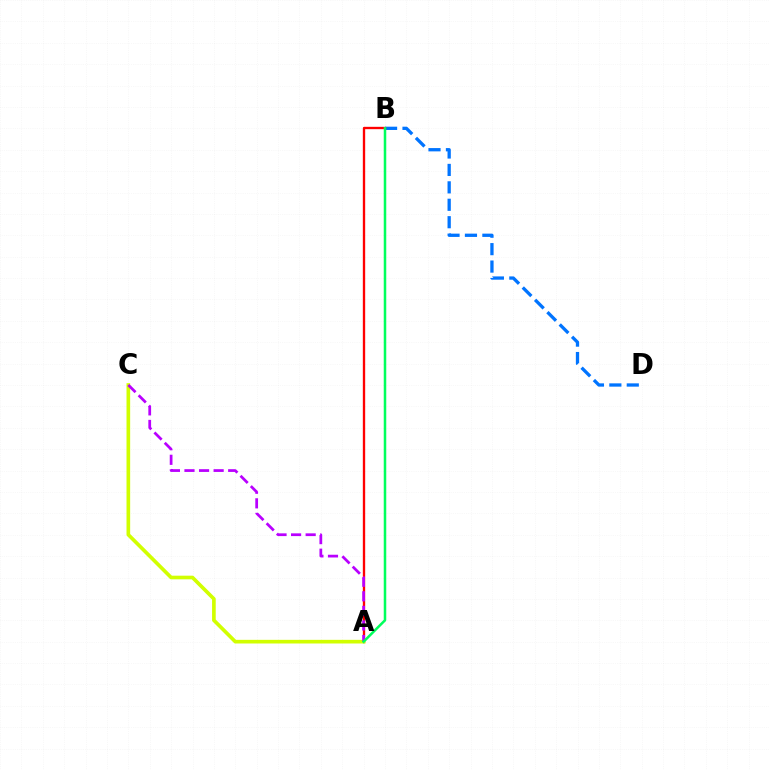{('B', 'D'): [{'color': '#0074ff', 'line_style': 'dashed', 'thickness': 2.37}], ('A', 'B'): [{'color': '#ff0000', 'line_style': 'solid', 'thickness': 1.69}, {'color': '#00ff5c', 'line_style': 'solid', 'thickness': 1.82}], ('A', 'C'): [{'color': '#d1ff00', 'line_style': 'solid', 'thickness': 2.63}, {'color': '#b900ff', 'line_style': 'dashed', 'thickness': 1.98}]}